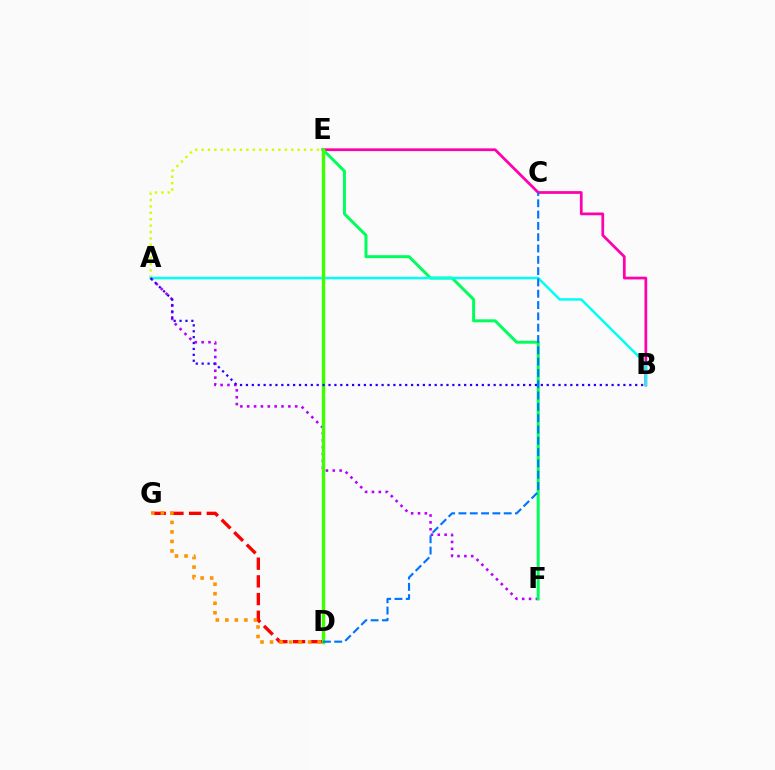{('D', 'G'): [{'color': '#ff0000', 'line_style': 'dashed', 'thickness': 2.4}, {'color': '#ff9400', 'line_style': 'dotted', 'thickness': 2.59}], ('A', 'E'): [{'color': '#d1ff00', 'line_style': 'dotted', 'thickness': 1.74}], ('B', 'E'): [{'color': '#ff00ac', 'line_style': 'solid', 'thickness': 1.97}], ('A', 'F'): [{'color': '#b900ff', 'line_style': 'dotted', 'thickness': 1.86}], ('E', 'F'): [{'color': '#00ff5c', 'line_style': 'solid', 'thickness': 2.15}], ('A', 'B'): [{'color': '#00fff6', 'line_style': 'solid', 'thickness': 1.79}, {'color': '#2500ff', 'line_style': 'dotted', 'thickness': 1.6}], ('D', 'E'): [{'color': '#3dff00', 'line_style': 'solid', 'thickness': 2.44}], ('C', 'D'): [{'color': '#0074ff', 'line_style': 'dashed', 'thickness': 1.54}]}